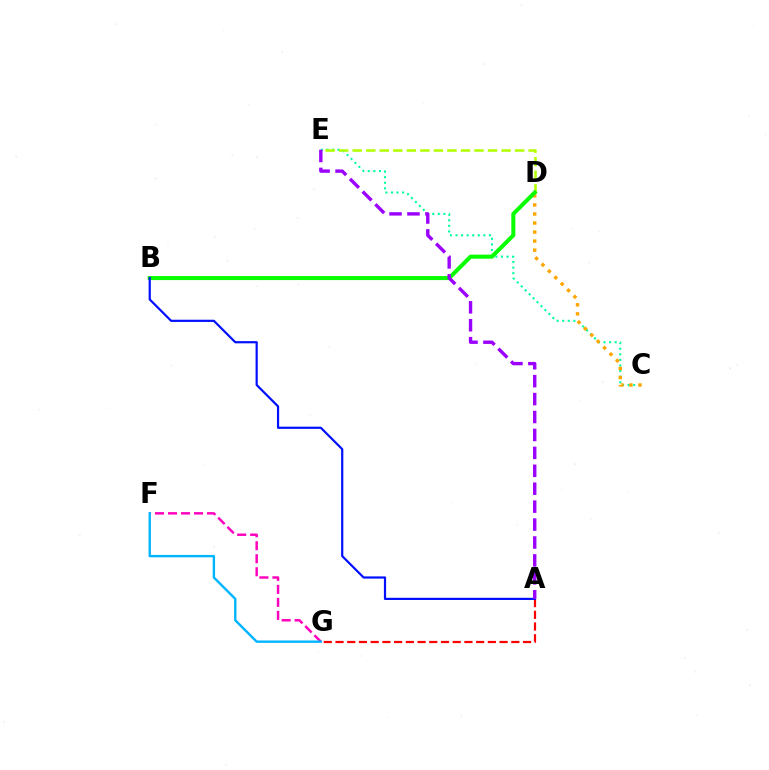{('A', 'G'): [{'color': '#ff0000', 'line_style': 'dashed', 'thickness': 1.59}], ('C', 'E'): [{'color': '#00ff9d', 'line_style': 'dotted', 'thickness': 1.51}], ('F', 'G'): [{'color': '#ff00bd', 'line_style': 'dashed', 'thickness': 1.77}, {'color': '#00b5ff', 'line_style': 'solid', 'thickness': 1.71}], ('C', 'D'): [{'color': '#ffa500', 'line_style': 'dotted', 'thickness': 2.46}], ('D', 'E'): [{'color': '#b3ff00', 'line_style': 'dashed', 'thickness': 1.84}], ('B', 'D'): [{'color': '#08ff00', 'line_style': 'solid', 'thickness': 2.9}], ('A', 'B'): [{'color': '#0010ff', 'line_style': 'solid', 'thickness': 1.59}], ('A', 'E'): [{'color': '#9b00ff', 'line_style': 'dashed', 'thickness': 2.44}]}